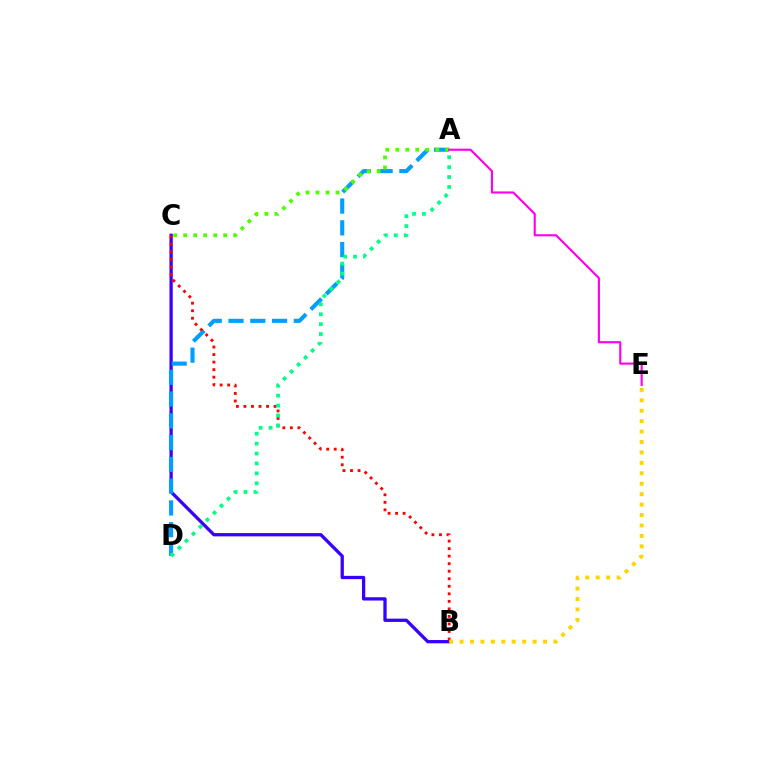{('B', 'C'): [{'color': '#3700ff', 'line_style': 'solid', 'thickness': 2.36}, {'color': '#ff0000', 'line_style': 'dotted', 'thickness': 2.05}], ('A', 'D'): [{'color': '#009eff', 'line_style': 'dashed', 'thickness': 2.96}, {'color': '#00ff86', 'line_style': 'dotted', 'thickness': 2.69}], ('A', 'C'): [{'color': '#4fff00', 'line_style': 'dotted', 'thickness': 2.72}], ('B', 'E'): [{'color': '#ffd500', 'line_style': 'dotted', 'thickness': 2.83}], ('A', 'E'): [{'color': '#ff00ed', 'line_style': 'solid', 'thickness': 1.54}]}